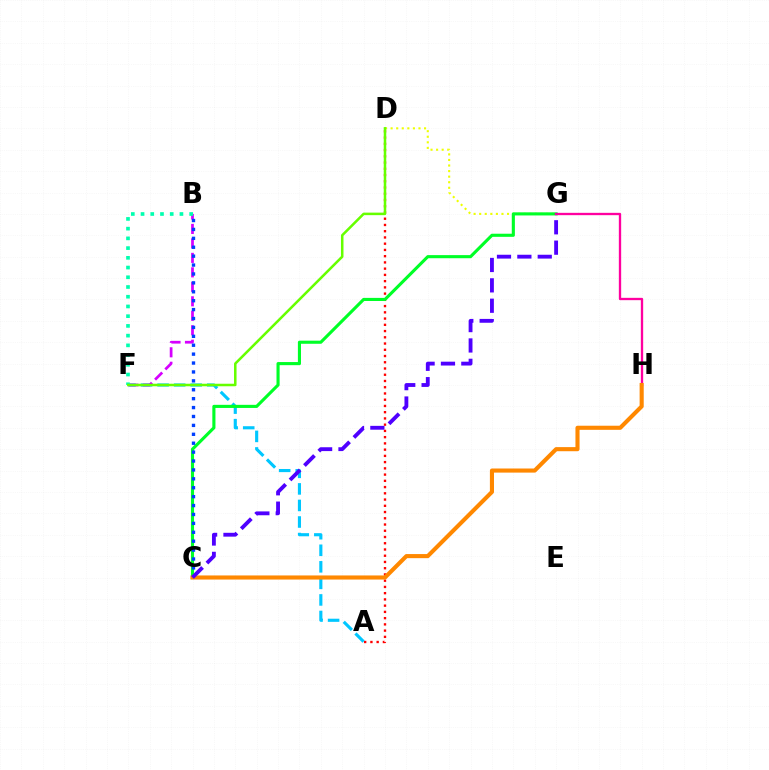{('D', 'G'): [{'color': '#eeff00', 'line_style': 'dotted', 'thickness': 1.51}], ('A', 'D'): [{'color': '#ff0000', 'line_style': 'dotted', 'thickness': 1.7}], ('A', 'F'): [{'color': '#00c7ff', 'line_style': 'dashed', 'thickness': 2.25}], ('C', 'G'): [{'color': '#00ff27', 'line_style': 'solid', 'thickness': 2.24}, {'color': '#4f00ff', 'line_style': 'dashed', 'thickness': 2.77}], ('B', 'F'): [{'color': '#d600ff', 'line_style': 'dashed', 'thickness': 1.97}, {'color': '#00ffaf', 'line_style': 'dotted', 'thickness': 2.64}], ('B', 'C'): [{'color': '#003fff', 'line_style': 'dotted', 'thickness': 2.42}], ('G', 'H'): [{'color': '#ff00a0', 'line_style': 'solid', 'thickness': 1.68}], ('D', 'F'): [{'color': '#66ff00', 'line_style': 'solid', 'thickness': 1.82}], ('C', 'H'): [{'color': '#ff8800', 'line_style': 'solid', 'thickness': 2.95}]}